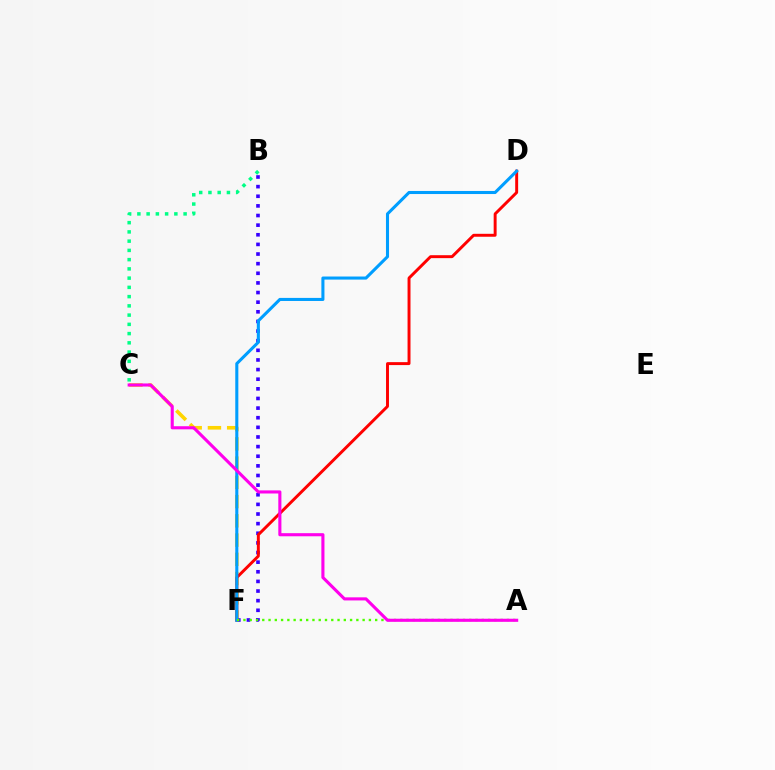{('C', 'F'): [{'color': '#ffd500', 'line_style': 'dashed', 'thickness': 2.61}], ('B', 'F'): [{'color': '#3700ff', 'line_style': 'dotted', 'thickness': 2.62}], ('D', 'F'): [{'color': '#ff0000', 'line_style': 'solid', 'thickness': 2.11}, {'color': '#009eff', 'line_style': 'solid', 'thickness': 2.21}], ('B', 'C'): [{'color': '#00ff86', 'line_style': 'dotted', 'thickness': 2.51}], ('A', 'F'): [{'color': '#4fff00', 'line_style': 'dotted', 'thickness': 1.7}], ('A', 'C'): [{'color': '#ff00ed', 'line_style': 'solid', 'thickness': 2.23}]}